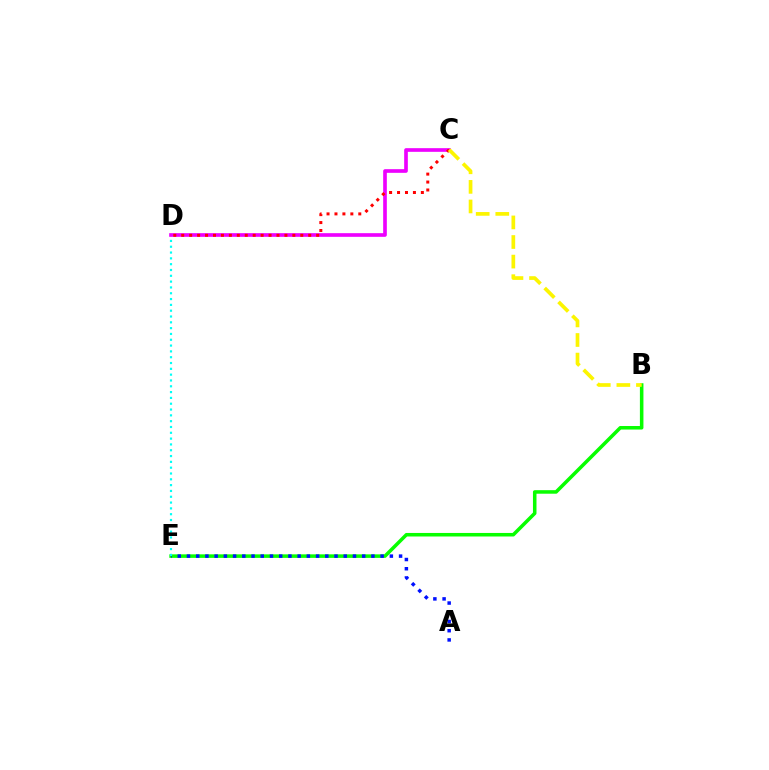{('B', 'E'): [{'color': '#08ff00', 'line_style': 'solid', 'thickness': 2.55}], ('A', 'E'): [{'color': '#0010ff', 'line_style': 'dotted', 'thickness': 2.51}], ('D', 'E'): [{'color': '#00fff6', 'line_style': 'dotted', 'thickness': 1.58}], ('C', 'D'): [{'color': '#ee00ff', 'line_style': 'solid', 'thickness': 2.63}, {'color': '#ff0000', 'line_style': 'dotted', 'thickness': 2.16}], ('B', 'C'): [{'color': '#fcf500', 'line_style': 'dashed', 'thickness': 2.66}]}